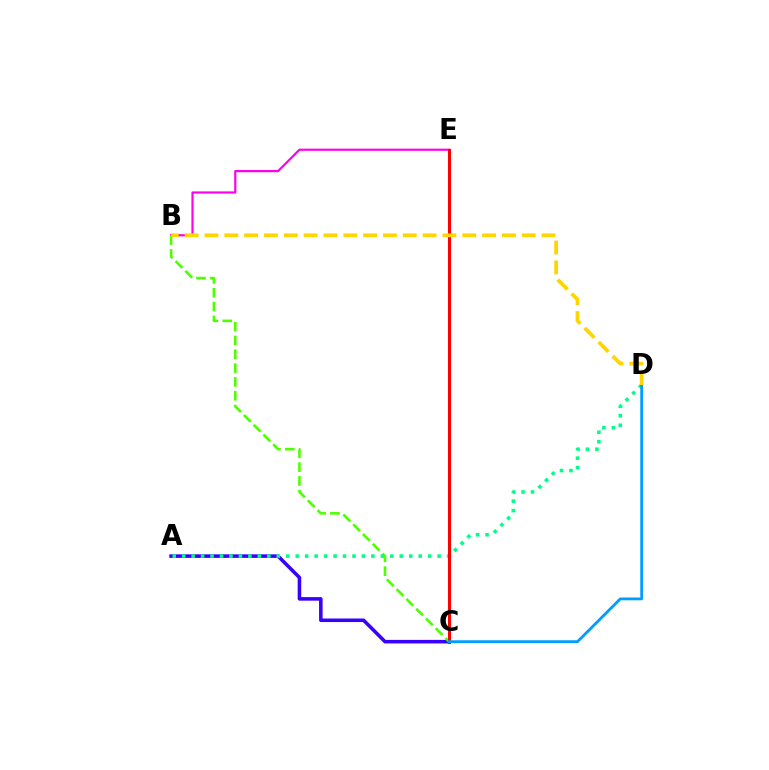{('B', 'E'): [{'color': '#ff00ed', 'line_style': 'solid', 'thickness': 1.58}], ('A', 'C'): [{'color': '#3700ff', 'line_style': 'solid', 'thickness': 2.55}], ('B', 'C'): [{'color': '#4fff00', 'line_style': 'dashed', 'thickness': 1.88}], ('A', 'D'): [{'color': '#00ff86', 'line_style': 'dotted', 'thickness': 2.57}], ('C', 'E'): [{'color': '#ff0000', 'line_style': 'solid', 'thickness': 2.2}], ('C', 'D'): [{'color': '#009eff', 'line_style': 'solid', 'thickness': 2.02}], ('B', 'D'): [{'color': '#ffd500', 'line_style': 'dashed', 'thickness': 2.69}]}